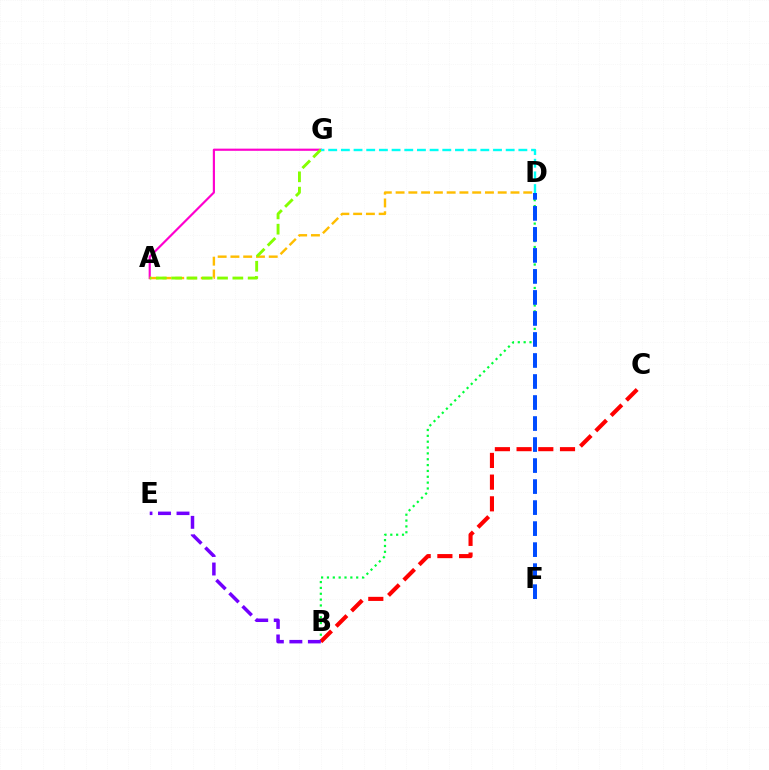{('A', 'G'): [{'color': '#ff00cf', 'line_style': 'solid', 'thickness': 1.56}, {'color': '#84ff00', 'line_style': 'dashed', 'thickness': 2.08}], ('A', 'D'): [{'color': '#ffbd00', 'line_style': 'dashed', 'thickness': 1.73}], ('B', 'D'): [{'color': '#00ff39', 'line_style': 'dotted', 'thickness': 1.59}], ('D', 'G'): [{'color': '#00fff6', 'line_style': 'dashed', 'thickness': 1.72}], ('D', 'F'): [{'color': '#004bff', 'line_style': 'dashed', 'thickness': 2.85}], ('B', 'C'): [{'color': '#ff0000', 'line_style': 'dashed', 'thickness': 2.95}], ('B', 'E'): [{'color': '#7200ff', 'line_style': 'dashed', 'thickness': 2.51}]}